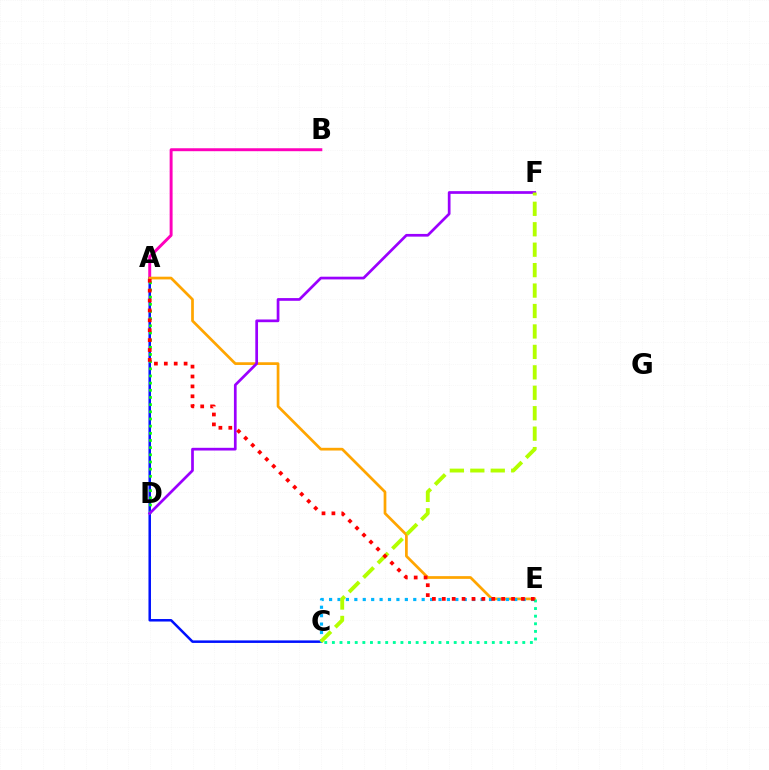{('A', 'B'): [{'color': '#ff00bd', 'line_style': 'solid', 'thickness': 2.12}], ('A', 'C'): [{'color': '#0010ff', 'line_style': 'solid', 'thickness': 1.8}], ('A', 'E'): [{'color': '#ffa500', 'line_style': 'solid', 'thickness': 1.96}, {'color': '#ff0000', 'line_style': 'dotted', 'thickness': 2.69}], ('C', 'E'): [{'color': '#00ff9d', 'line_style': 'dotted', 'thickness': 2.07}, {'color': '#00b5ff', 'line_style': 'dotted', 'thickness': 2.29}], ('A', 'D'): [{'color': '#08ff00', 'line_style': 'dotted', 'thickness': 1.95}], ('D', 'F'): [{'color': '#9b00ff', 'line_style': 'solid', 'thickness': 1.95}], ('C', 'F'): [{'color': '#b3ff00', 'line_style': 'dashed', 'thickness': 2.78}]}